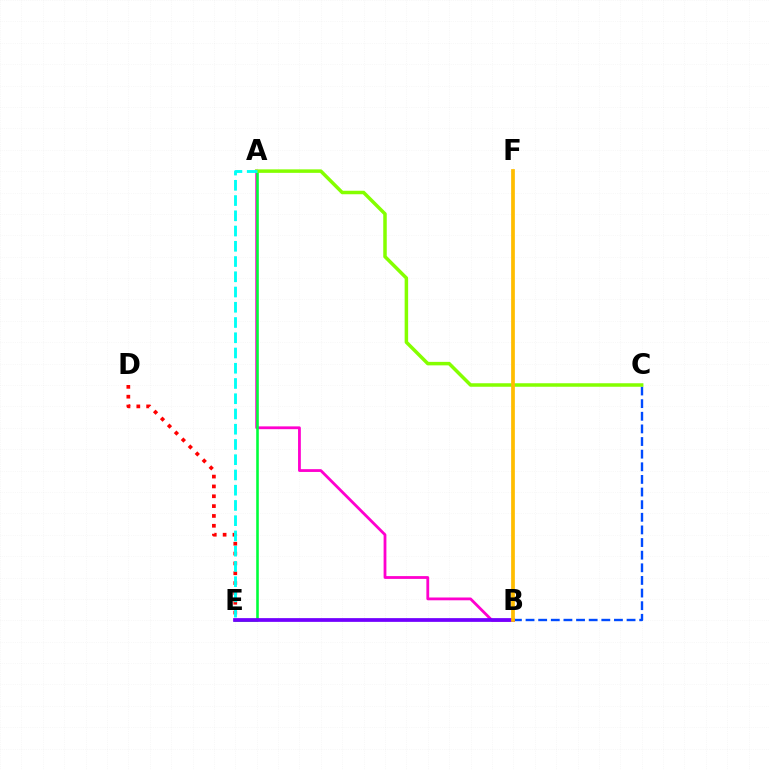{('B', 'C'): [{'color': '#004bff', 'line_style': 'dashed', 'thickness': 1.72}], ('A', 'B'): [{'color': '#ff00cf', 'line_style': 'solid', 'thickness': 2.01}], ('A', 'E'): [{'color': '#00ff39', 'line_style': 'solid', 'thickness': 1.87}, {'color': '#00fff6', 'line_style': 'dashed', 'thickness': 2.07}], ('D', 'E'): [{'color': '#ff0000', 'line_style': 'dotted', 'thickness': 2.67}], ('A', 'C'): [{'color': '#84ff00', 'line_style': 'solid', 'thickness': 2.52}], ('B', 'E'): [{'color': '#7200ff', 'line_style': 'solid', 'thickness': 2.7}], ('B', 'F'): [{'color': '#ffbd00', 'line_style': 'solid', 'thickness': 2.69}]}